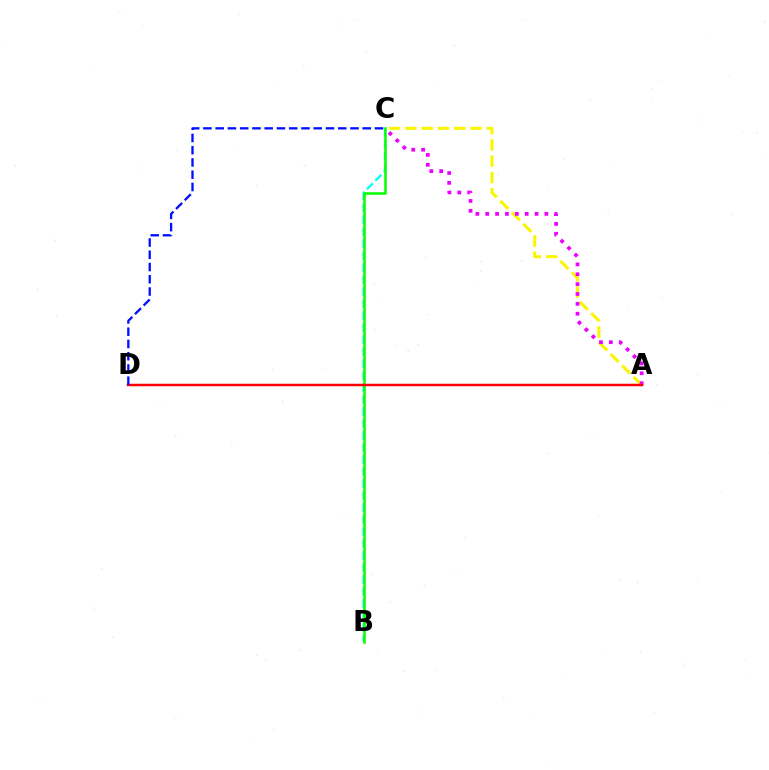{('A', 'C'): [{'color': '#fcf500', 'line_style': 'dashed', 'thickness': 2.21}, {'color': '#ee00ff', 'line_style': 'dotted', 'thickness': 2.68}], ('B', 'C'): [{'color': '#00fff6', 'line_style': 'dashed', 'thickness': 1.63}, {'color': '#08ff00', 'line_style': 'solid', 'thickness': 1.83}], ('A', 'D'): [{'color': '#ff0000', 'line_style': 'solid', 'thickness': 1.79}], ('C', 'D'): [{'color': '#0010ff', 'line_style': 'dashed', 'thickness': 1.67}]}